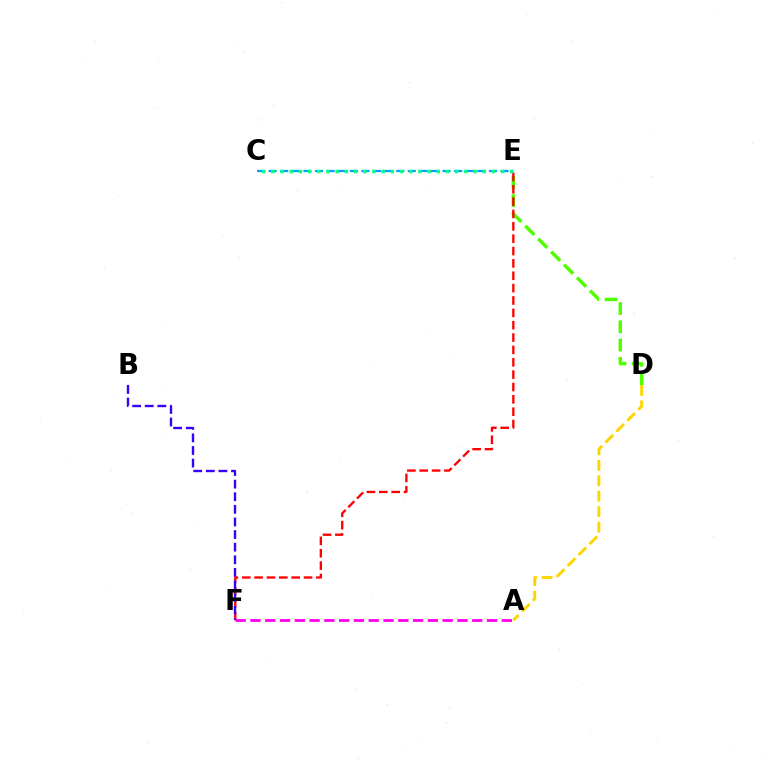{('A', 'D'): [{'color': '#ffd500', 'line_style': 'dashed', 'thickness': 2.1}], ('D', 'E'): [{'color': '#4fff00', 'line_style': 'dashed', 'thickness': 2.49}], ('C', 'E'): [{'color': '#009eff', 'line_style': 'dashed', 'thickness': 1.58}, {'color': '#00ff86', 'line_style': 'dotted', 'thickness': 2.5}], ('E', 'F'): [{'color': '#ff0000', 'line_style': 'dashed', 'thickness': 1.68}], ('B', 'F'): [{'color': '#3700ff', 'line_style': 'dashed', 'thickness': 1.71}], ('A', 'F'): [{'color': '#ff00ed', 'line_style': 'dashed', 'thickness': 2.01}]}